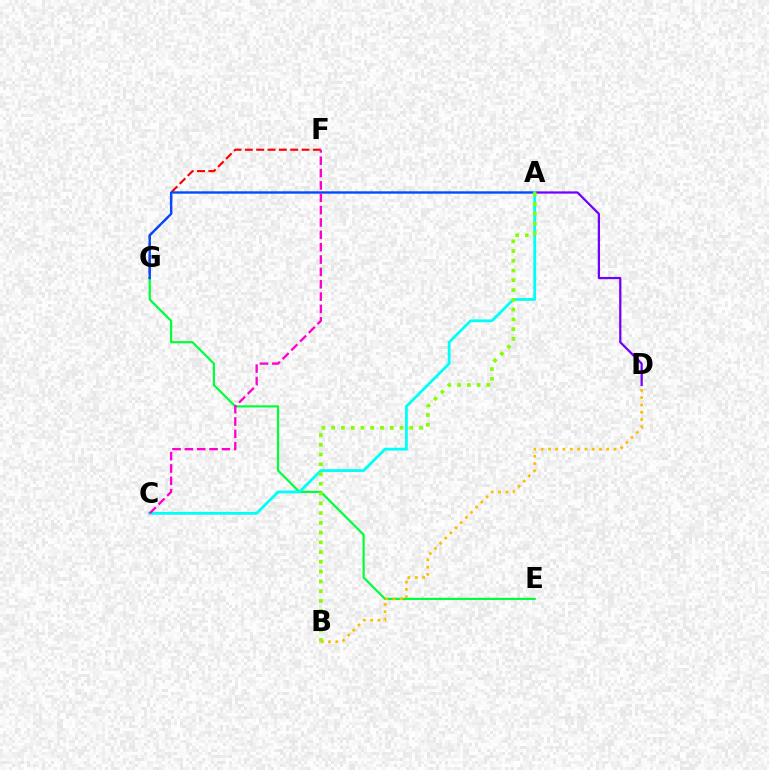{('F', 'G'): [{'color': '#ff0000', 'line_style': 'dashed', 'thickness': 1.54}], ('E', 'G'): [{'color': '#00ff39', 'line_style': 'solid', 'thickness': 1.57}], ('A', 'D'): [{'color': '#7200ff', 'line_style': 'solid', 'thickness': 1.61}], ('B', 'D'): [{'color': '#ffbd00', 'line_style': 'dotted', 'thickness': 1.98}], ('A', 'G'): [{'color': '#004bff', 'line_style': 'solid', 'thickness': 1.71}], ('A', 'C'): [{'color': '#00fff6', 'line_style': 'solid', 'thickness': 2.03}], ('A', 'B'): [{'color': '#84ff00', 'line_style': 'dotted', 'thickness': 2.65}], ('C', 'F'): [{'color': '#ff00cf', 'line_style': 'dashed', 'thickness': 1.68}]}